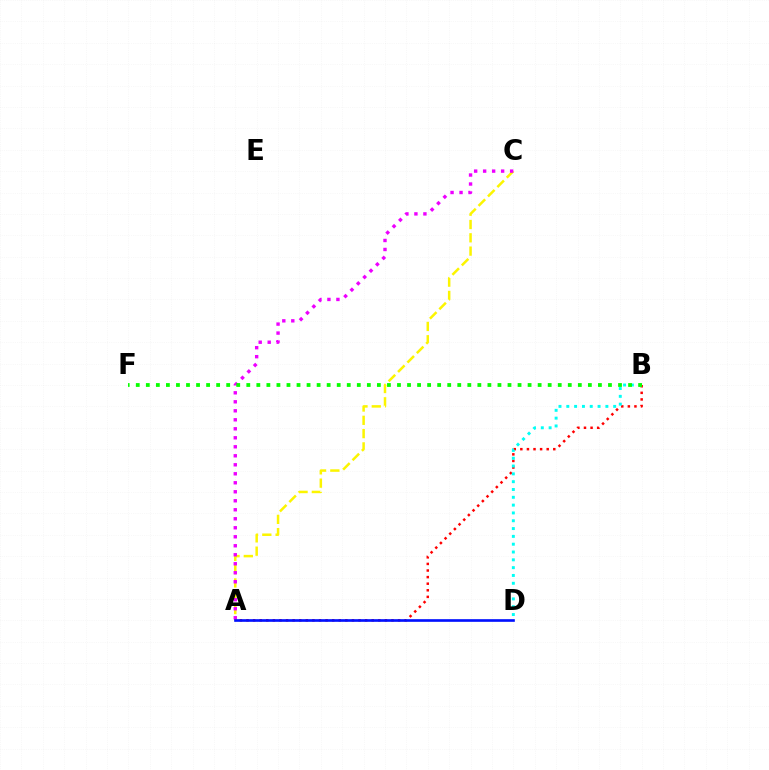{('A', 'B'): [{'color': '#ff0000', 'line_style': 'dotted', 'thickness': 1.79}], ('A', 'C'): [{'color': '#fcf500', 'line_style': 'dashed', 'thickness': 1.81}, {'color': '#ee00ff', 'line_style': 'dotted', 'thickness': 2.44}], ('B', 'D'): [{'color': '#00fff6', 'line_style': 'dotted', 'thickness': 2.12}], ('A', 'D'): [{'color': '#0010ff', 'line_style': 'solid', 'thickness': 1.91}], ('B', 'F'): [{'color': '#08ff00', 'line_style': 'dotted', 'thickness': 2.73}]}